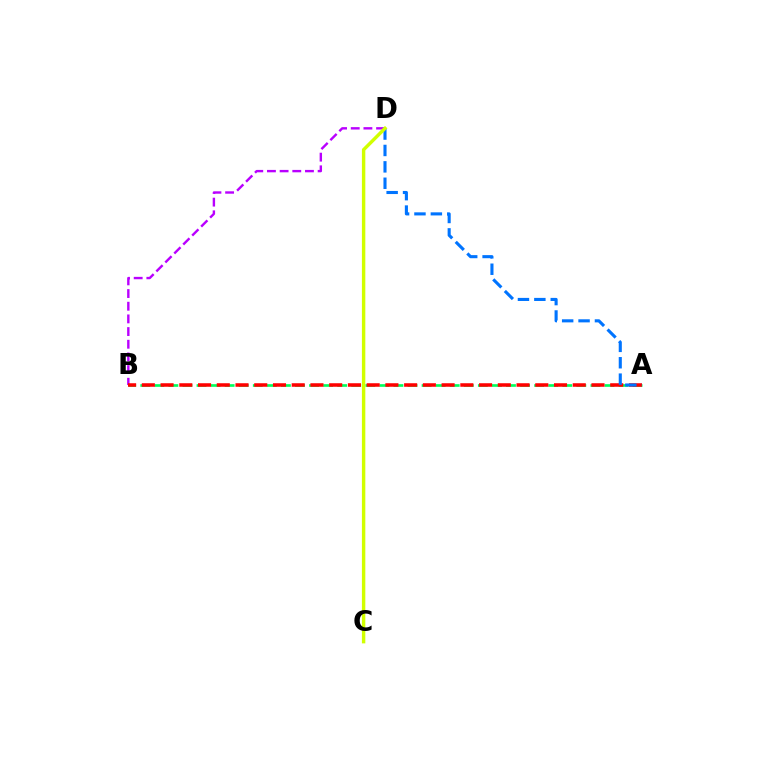{('B', 'D'): [{'color': '#b900ff', 'line_style': 'dashed', 'thickness': 1.72}], ('A', 'B'): [{'color': '#00ff5c', 'line_style': 'dashed', 'thickness': 1.91}, {'color': '#ff0000', 'line_style': 'dashed', 'thickness': 2.55}], ('A', 'D'): [{'color': '#0074ff', 'line_style': 'dashed', 'thickness': 2.23}], ('C', 'D'): [{'color': '#d1ff00', 'line_style': 'solid', 'thickness': 2.46}]}